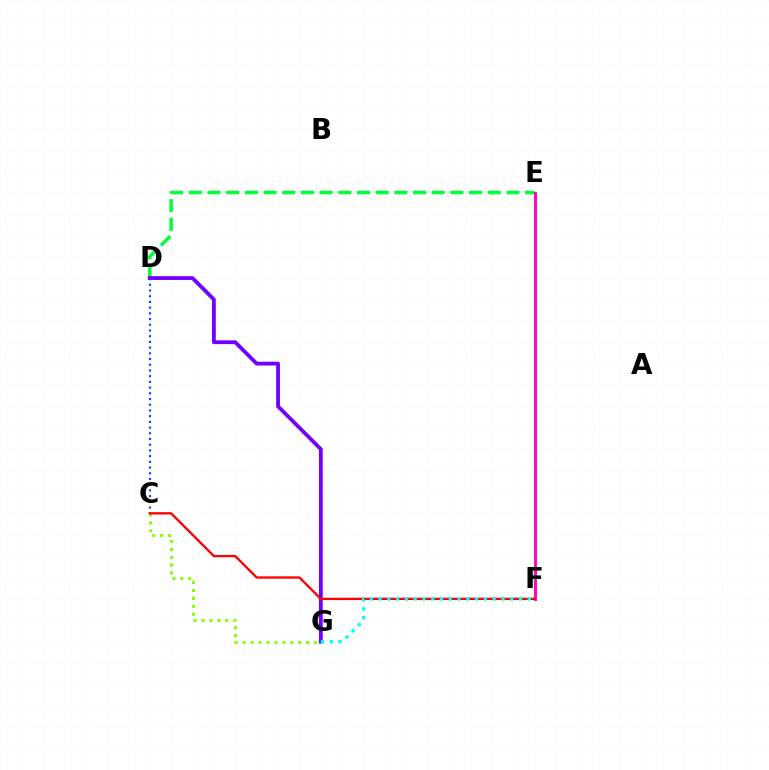{('C', 'D'): [{'color': '#004bff', 'line_style': 'dotted', 'thickness': 1.55}], ('E', 'F'): [{'color': '#ffbd00', 'line_style': 'solid', 'thickness': 1.69}, {'color': '#ff00cf', 'line_style': 'solid', 'thickness': 2.08}], ('D', 'E'): [{'color': '#00ff39', 'line_style': 'dashed', 'thickness': 2.54}], ('D', 'G'): [{'color': '#7200ff', 'line_style': 'solid', 'thickness': 2.75}], ('C', 'G'): [{'color': '#84ff00', 'line_style': 'dotted', 'thickness': 2.15}], ('C', 'F'): [{'color': '#ff0000', 'line_style': 'solid', 'thickness': 1.67}], ('F', 'G'): [{'color': '#00fff6', 'line_style': 'dotted', 'thickness': 2.39}]}